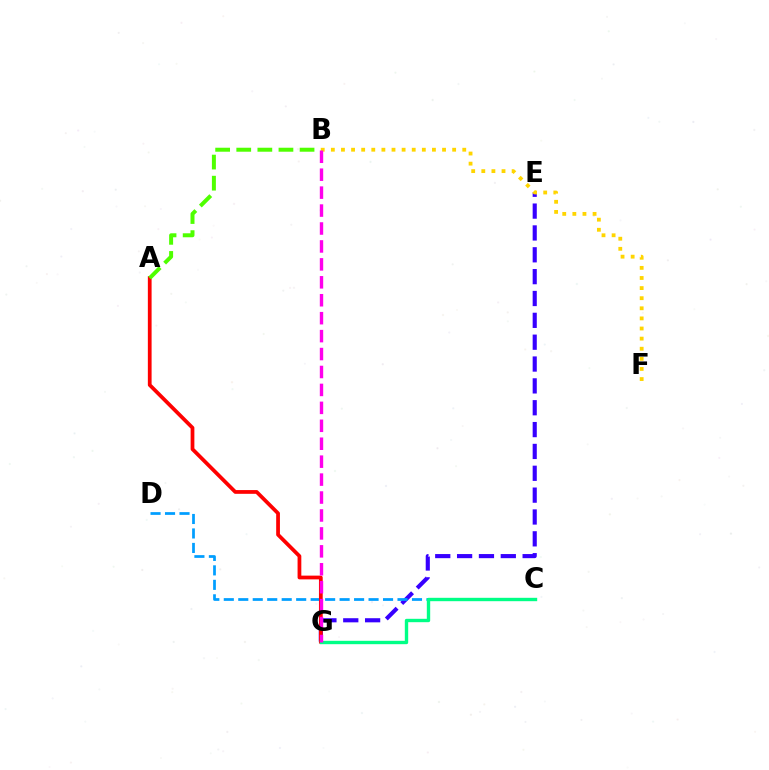{('E', 'G'): [{'color': '#3700ff', 'line_style': 'dashed', 'thickness': 2.97}], ('C', 'D'): [{'color': '#009eff', 'line_style': 'dashed', 'thickness': 1.97}], ('A', 'G'): [{'color': '#ff0000', 'line_style': 'solid', 'thickness': 2.7}], ('C', 'G'): [{'color': '#00ff86', 'line_style': 'solid', 'thickness': 2.43}], ('B', 'F'): [{'color': '#ffd500', 'line_style': 'dotted', 'thickness': 2.75}], ('B', 'G'): [{'color': '#ff00ed', 'line_style': 'dashed', 'thickness': 2.44}], ('A', 'B'): [{'color': '#4fff00', 'line_style': 'dashed', 'thickness': 2.87}]}